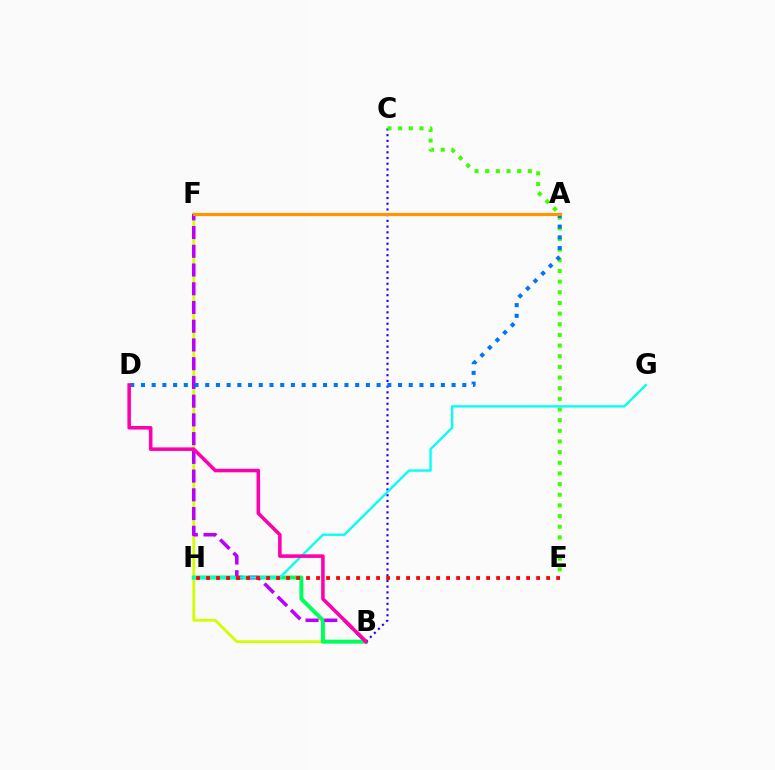{('B', 'F'): [{'color': '#d1ff00', 'line_style': 'solid', 'thickness': 2.02}, {'color': '#b900ff', 'line_style': 'dashed', 'thickness': 2.54}], ('B', 'H'): [{'color': '#00ff5c', 'line_style': 'solid', 'thickness': 2.86}], ('B', 'C'): [{'color': '#2500ff', 'line_style': 'dotted', 'thickness': 1.55}], ('C', 'E'): [{'color': '#3dff00', 'line_style': 'dotted', 'thickness': 2.9}], ('G', 'H'): [{'color': '#00fff6', 'line_style': 'solid', 'thickness': 1.67}], ('A', 'D'): [{'color': '#0074ff', 'line_style': 'dotted', 'thickness': 2.91}], ('B', 'D'): [{'color': '#ff00ac', 'line_style': 'solid', 'thickness': 2.56}], ('E', 'H'): [{'color': '#ff0000', 'line_style': 'dotted', 'thickness': 2.72}], ('A', 'F'): [{'color': '#ff9400', 'line_style': 'solid', 'thickness': 2.3}]}